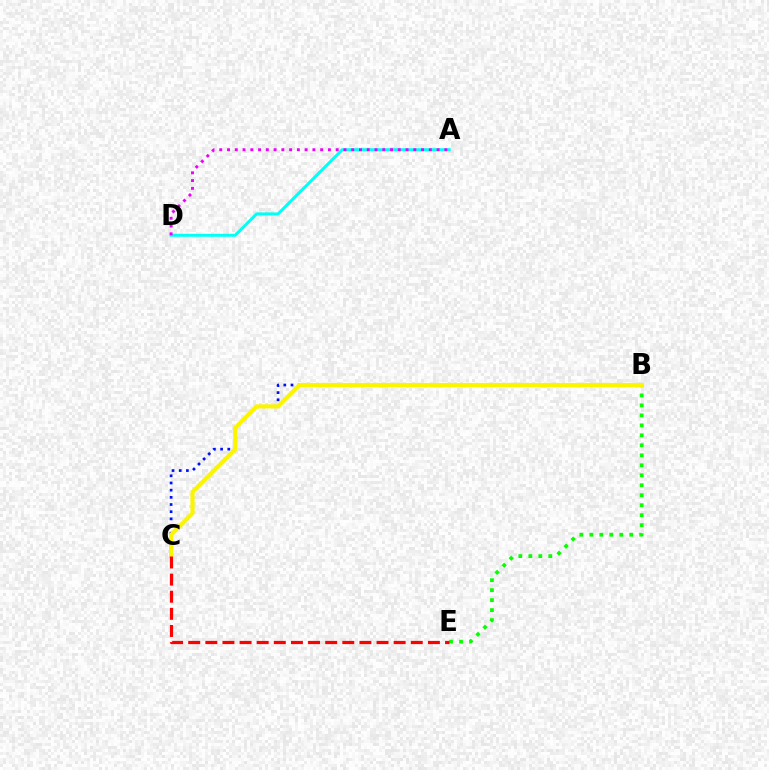{('B', 'C'): [{'color': '#0010ff', 'line_style': 'dotted', 'thickness': 1.95}, {'color': '#fcf500', 'line_style': 'solid', 'thickness': 3.0}], ('B', 'E'): [{'color': '#08ff00', 'line_style': 'dotted', 'thickness': 2.71}], ('A', 'D'): [{'color': '#00fff6', 'line_style': 'solid', 'thickness': 2.15}, {'color': '#ee00ff', 'line_style': 'dotted', 'thickness': 2.11}], ('C', 'E'): [{'color': '#ff0000', 'line_style': 'dashed', 'thickness': 2.33}]}